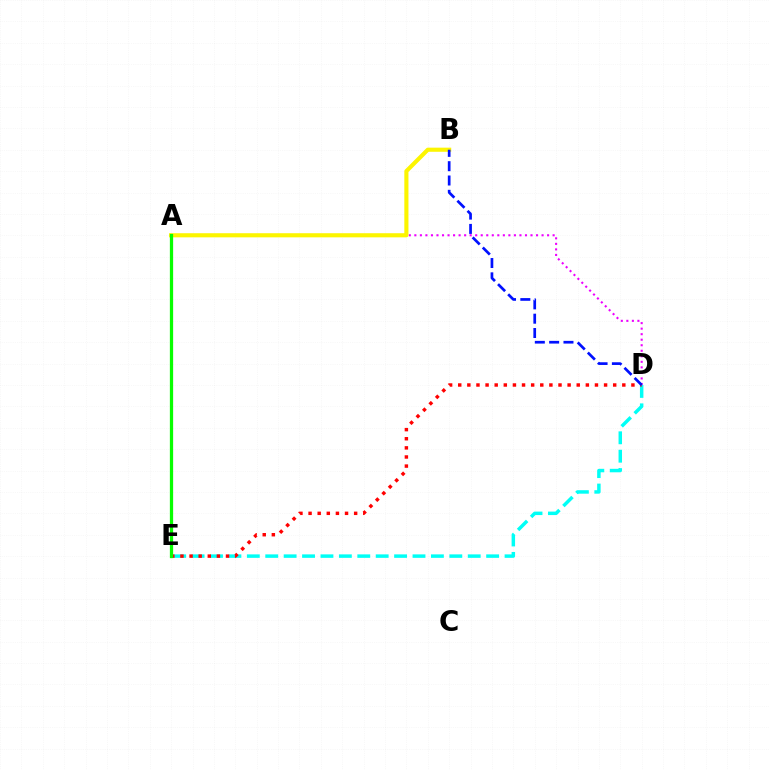{('D', 'E'): [{'color': '#00fff6', 'line_style': 'dashed', 'thickness': 2.5}, {'color': '#ff0000', 'line_style': 'dotted', 'thickness': 2.48}], ('A', 'D'): [{'color': '#ee00ff', 'line_style': 'dotted', 'thickness': 1.5}], ('A', 'B'): [{'color': '#fcf500', 'line_style': 'solid', 'thickness': 2.97}], ('A', 'E'): [{'color': '#08ff00', 'line_style': 'solid', 'thickness': 2.35}], ('B', 'D'): [{'color': '#0010ff', 'line_style': 'dashed', 'thickness': 1.95}]}